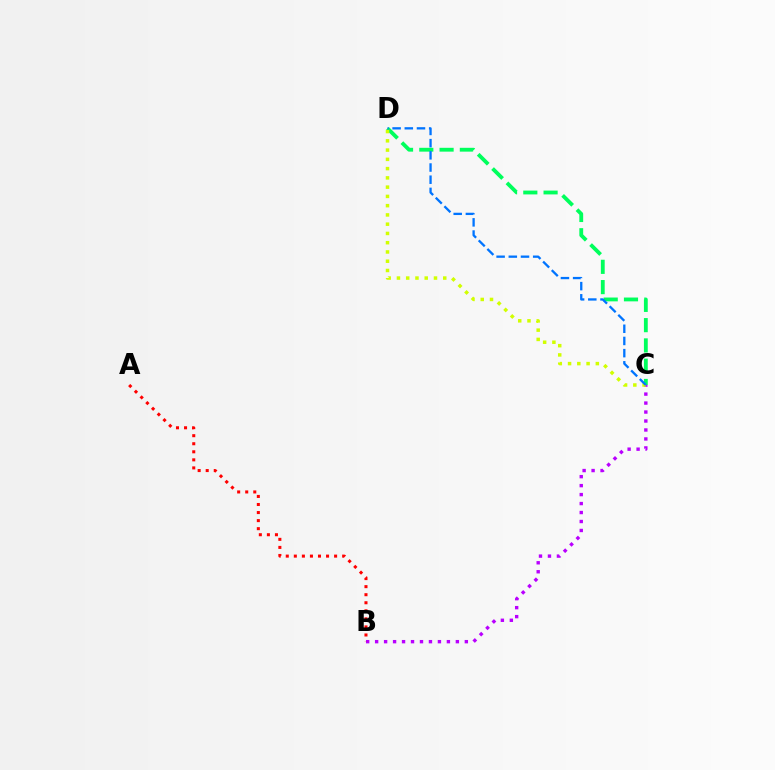{('C', 'D'): [{'color': '#00ff5c', 'line_style': 'dashed', 'thickness': 2.75}, {'color': '#d1ff00', 'line_style': 'dotted', 'thickness': 2.52}, {'color': '#0074ff', 'line_style': 'dashed', 'thickness': 1.66}], ('B', 'C'): [{'color': '#b900ff', 'line_style': 'dotted', 'thickness': 2.44}], ('A', 'B'): [{'color': '#ff0000', 'line_style': 'dotted', 'thickness': 2.19}]}